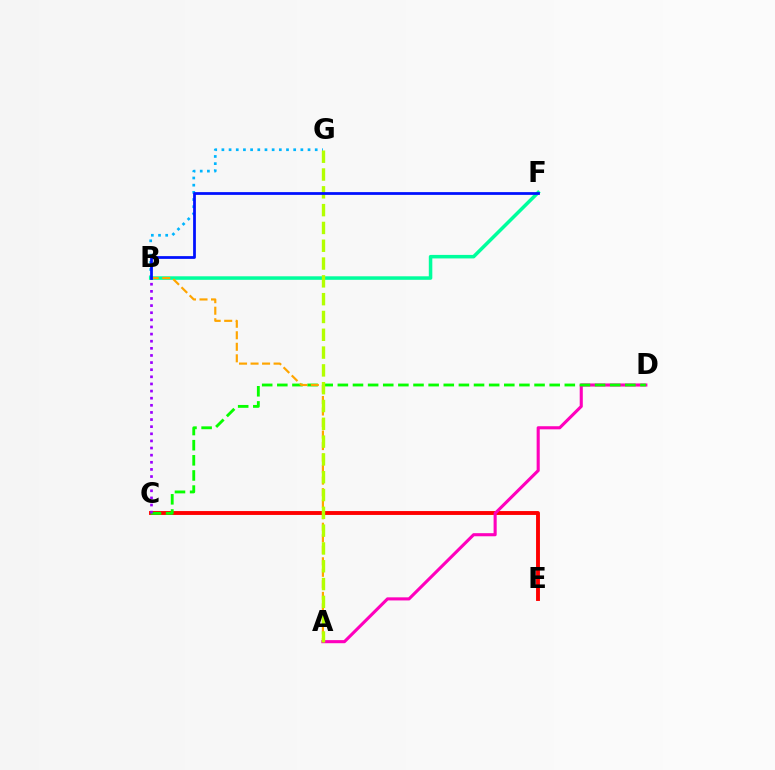{('B', 'G'): [{'color': '#00b5ff', 'line_style': 'dotted', 'thickness': 1.95}], ('C', 'E'): [{'color': '#ff0000', 'line_style': 'solid', 'thickness': 2.8}], ('A', 'D'): [{'color': '#ff00bd', 'line_style': 'solid', 'thickness': 2.23}], ('C', 'D'): [{'color': '#08ff00', 'line_style': 'dashed', 'thickness': 2.06}], ('B', 'F'): [{'color': '#00ff9d', 'line_style': 'solid', 'thickness': 2.53}, {'color': '#0010ff', 'line_style': 'solid', 'thickness': 1.98}], ('A', 'B'): [{'color': '#ffa500', 'line_style': 'dashed', 'thickness': 1.57}], ('A', 'G'): [{'color': '#b3ff00', 'line_style': 'dashed', 'thickness': 2.42}], ('B', 'C'): [{'color': '#9b00ff', 'line_style': 'dotted', 'thickness': 1.94}]}